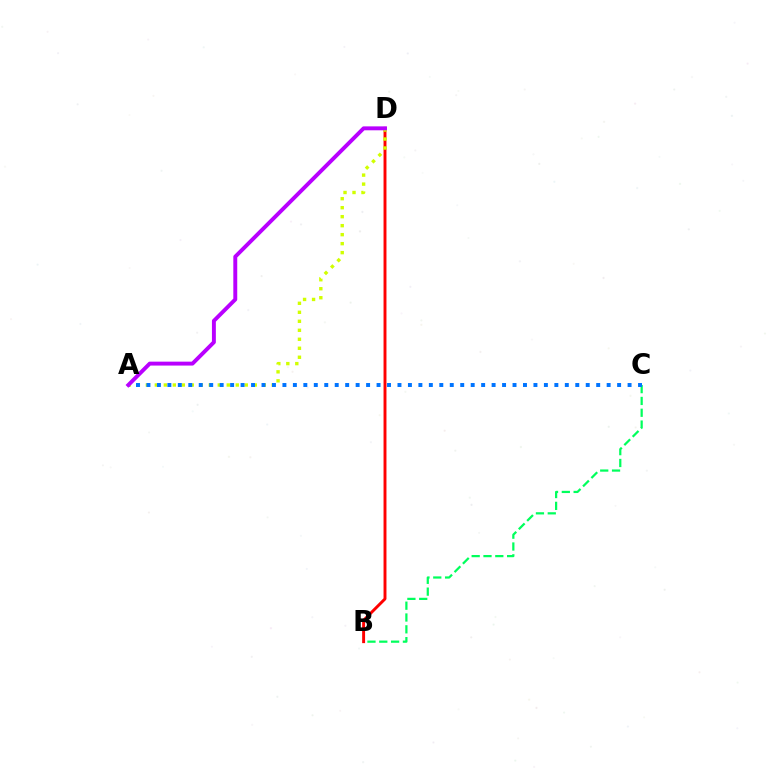{('B', 'C'): [{'color': '#00ff5c', 'line_style': 'dashed', 'thickness': 1.61}], ('B', 'D'): [{'color': '#ff0000', 'line_style': 'solid', 'thickness': 2.1}], ('A', 'D'): [{'color': '#d1ff00', 'line_style': 'dotted', 'thickness': 2.44}, {'color': '#b900ff', 'line_style': 'solid', 'thickness': 2.82}], ('A', 'C'): [{'color': '#0074ff', 'line_style': 'dotted', 'thickness': 2.84}]}